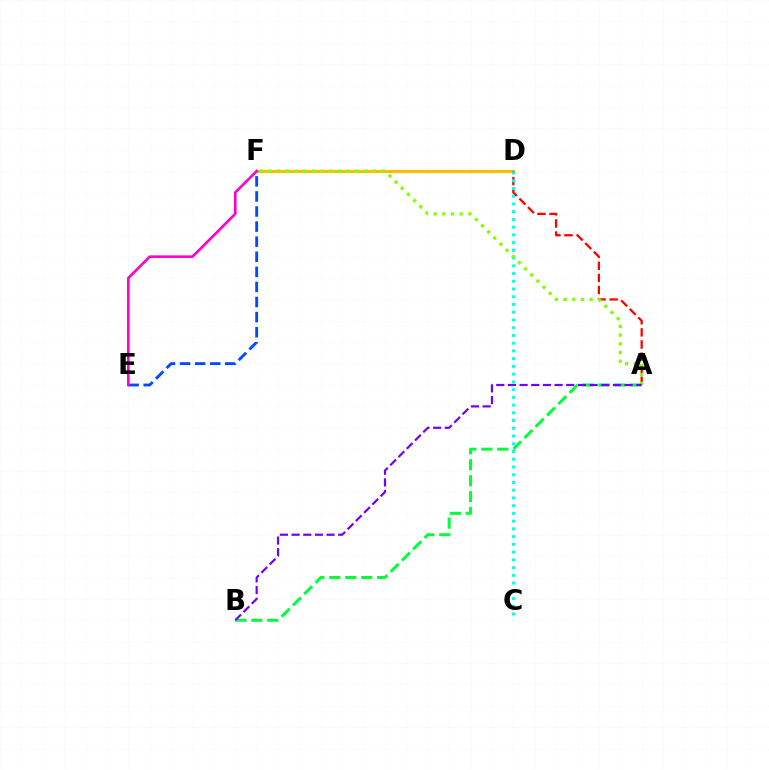{('D', 'F'): [{'color': '#ffbd00', 'line_style': 'solid', 'thickness': 2.27}], ('E', 'F'): [{'color': '#004bff', 'line_style': 'dashed', 'thickness': 2.05}, {'color': '#ff00cf', 'line_style': 'solid', 'thickness': 1.89}], ('A', 'D'): [{'color': '#ff0000', 'line_style': 'dashed', 'thickness': 1.64}], ('C', 'D'): [{'color': '#00fff6', 'line_style': 'dotted', 'thickness': 2.1}], ('A', 'F'): [{'color': '#84ff00', 'line_style': 'dotted', 'thickness': 2.37}], ('A', 'B'): [{'color': '#00ff39', 'line_style': 'dashed', 'thickness': 2.17}, {'color': '#7200ff', 'line_style': 'dashed', 'thickness': 1.59}]}